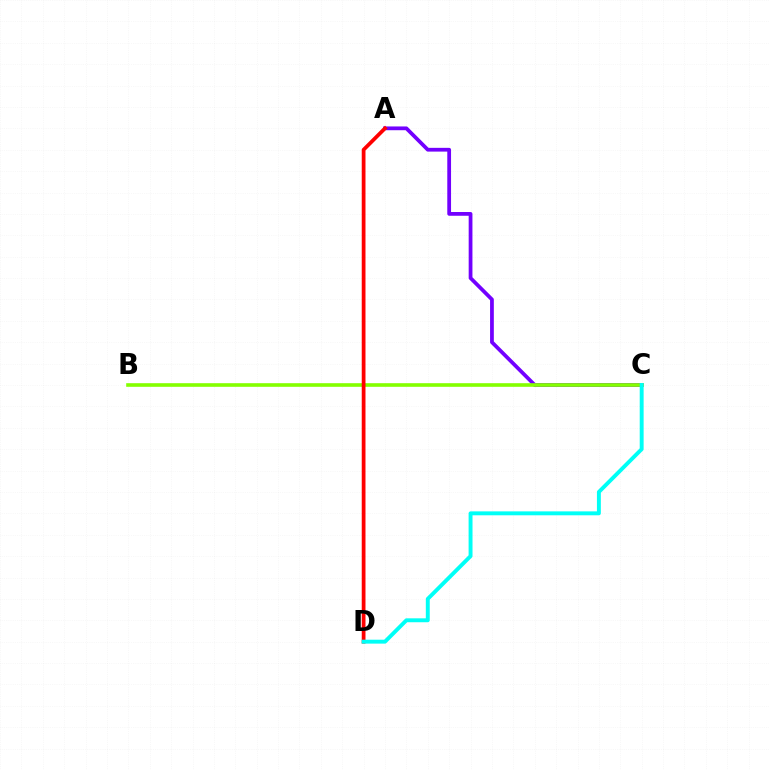{('A', 'C'): [{'color': '#7200ff', 'line_style': 'solid', 'thickness': 2.71}], ('B', 'C'): [{'color': '#84ff00', 'line_style': 'solid', 'thickness': 2.61}], ('A', 'D'): [{'color': '#ff0000', 'line_style': 'solid', 'thickness': 2.7}], ('C', 'D'): [{'color': '#00fff6', 'line_style': 'solid', 'thickness': 2.82}]}